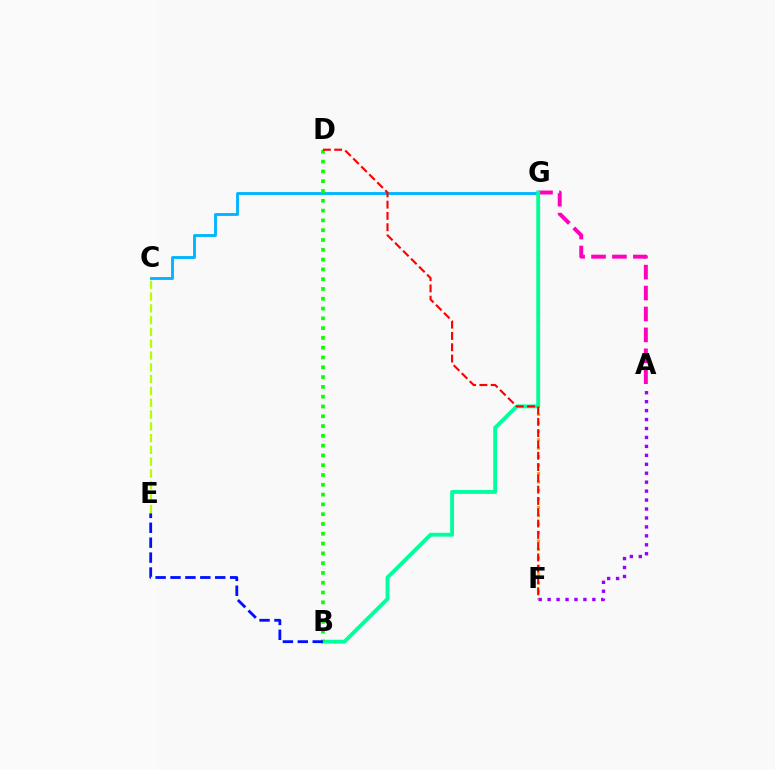{('C', 'G'): [{'color': '#00b5ff', 'line_style': 'solid', 'thickness': 2.06}], ('F', 'G'): [{'color': '#ffa500', 'line_style': 'dotted', 'thickness': 2.29}], ('C', 'E'): [{'color': '#b3ff00', 'line_style': 'dashed', 'thickness': 1.6}], ('A', 'G'): [{'color': '#ff00bd', 'line_style': 'dashed', 'thickness': 2.84}], ('A', 'F'): [{'color': '#9b00ff', 'line_style': 'dotted', 'thickness': 2.43}], ('B', 'G'): [{'color': '#00ff9d', 'line_style': 'solid', 'thickness': 2.78}], ('B', 'D'): [{'color': '#08ff00', 'line_style': 'dotted', 'thickness': 2.66}], ('D', 'F'): [{'color': '#ff0000', 'line_style': 'dashed', 'thickness': 1.54}], ('B', 'E'): [{'color': '#0010ff', 'line_style': 'dashed', 'thickness': 2.03}]}